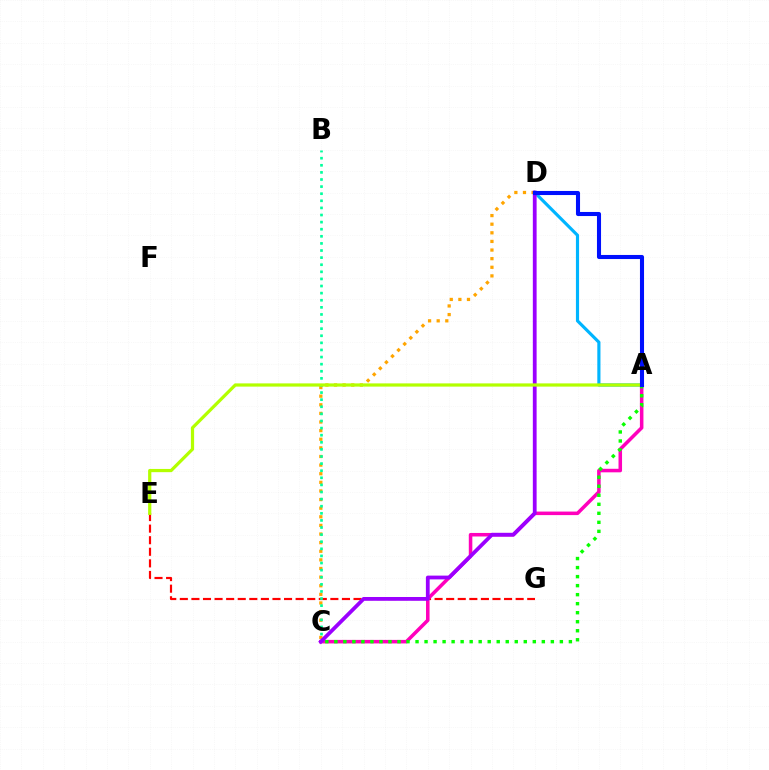{('A', 'D'): [{'color': '#00b5ff', 'line_style': 'solid', 'thickness': 2.27}, {'color': '#0010ff', 'line_style': 'solid', 'thickness': 2.94}], ('C', 'D'): [{'color': '#ffa500', 'line_style': 'dotted', 'thickness': 2.34}, {'color': '#9b00ff', 'line_style': 'solid', 'thickness': 2.72}], ('E', 'G'): [{'color': '#ff0000', 'line_style': 'dashed', 'thickness': 1.57}], ('A', 'C'): [{'color': '#ff00bd', 'line_style': 'solid', 'thickness': 2.55}, {'color': '#08ff00', 'line_style': 'dotted', 'thickness': 2.45}], ('B', 'C'): [{'color': '#00ff9d', 'line_style': 'dotted', 'thickness': 1.93}], ('A', 'E'): [{'color': '#b3ff00', 'line_style': 'solid', 'thickness': 2.32}]}